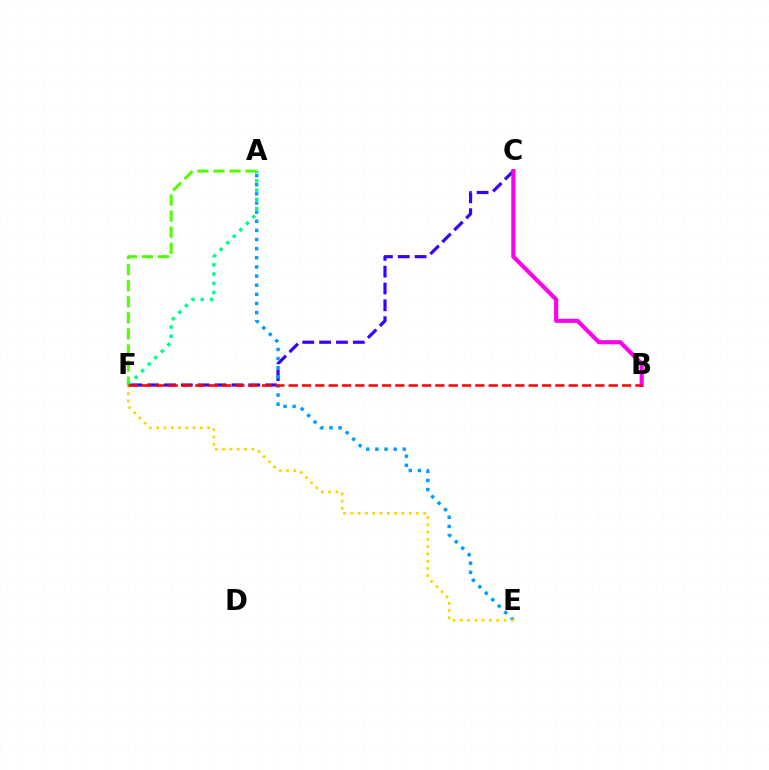{('C', 'F'): [{'color': '#3700ff', 'line_style': 'dashed', 'thickness': 2.29}], ('B', 'C'): [{'color': '#ff00ed', 'line_style': 'solid', 'thickness': 2.96}], ('A', 'F'): [{'color': '#4fff00', 'line_style': 'dashed', 'thickness': 2.18}, {'color': '#00ff86', 'line_style': 'dotted', 'thickness': 2.51}], ('A', 'E'): [{'color': '#009eff', 'line_style': 'dotted', 'thickness': 2.48}], ('E', 'F'): [{'color': '#ffd500', 'line_style': 'dotted', 'thickness': 1.98}], ('B', 'F'): [{'color': '#ff0000', 'line_style': 'dashed', 'thickness': 1.81}]}